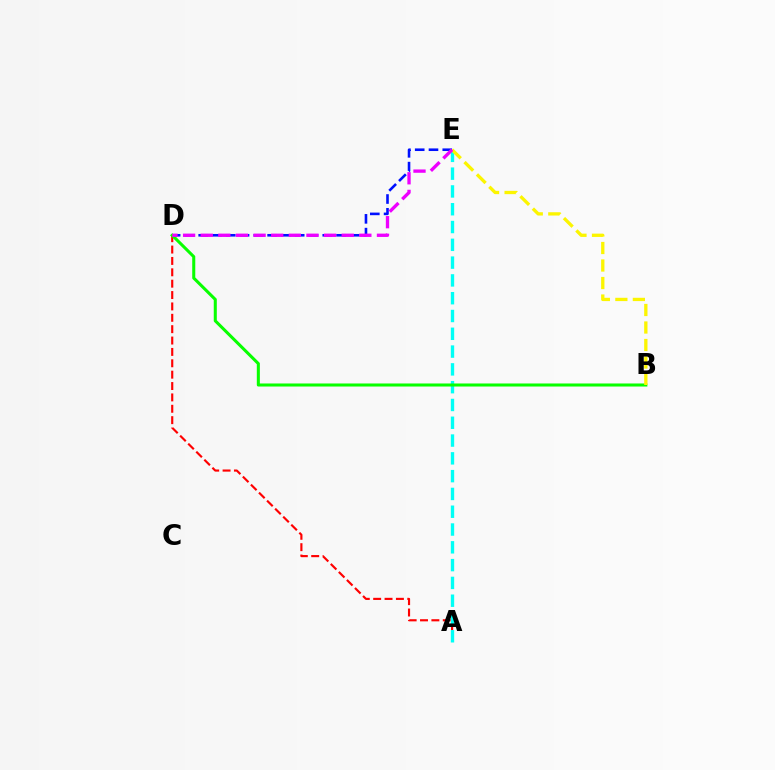{('A', 'D'): [{'color': '#ff0000', 'line_style': 'dashed', 'thickness': 1.54}], ('A', 'E'): [{'color': '#00fff6', 'line_style': 'dashed', 'thickness': 2.42}], ('D', 'E'): [{'color': '#0010ff', 'line_style': 'dashed', 'thickness': 1.87}, {'color': '#ee00ff', 'line_style': 'dashed', 'thickness': 2.39}], ('B', 'D'): [{'color': '#08ff00', 'line_style': 'solid', 'thickness': 2.2}], ('B', 'E'): [{'color': '#fcf500', 'line_style': 'dashed', 'thickness': 2.38}]}